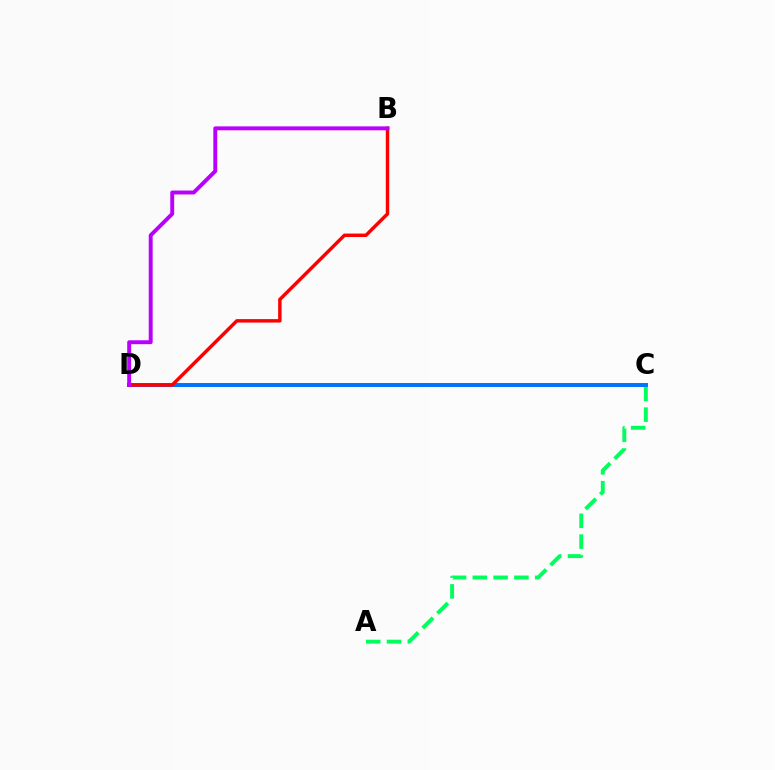{('C', 'D'): [{'color': '#d1ff00', 'line_style': 'dotted', 'thickness': 1.68}, {'color': '#0074ff', 'line_style': 'solid', 'thickness': 2.85}], ('A', 'C'): [{'color': '#00ff5c', 'line_style': 'dashed', 'thickness': 2.83}], ('B', 'D'): [{'color': '#ff0000', 'line_style': 'solid', 'thickness': 2.48}, {'color': '#b900ff', 'line_style': 'solid', 'thickness': 2.82}]}